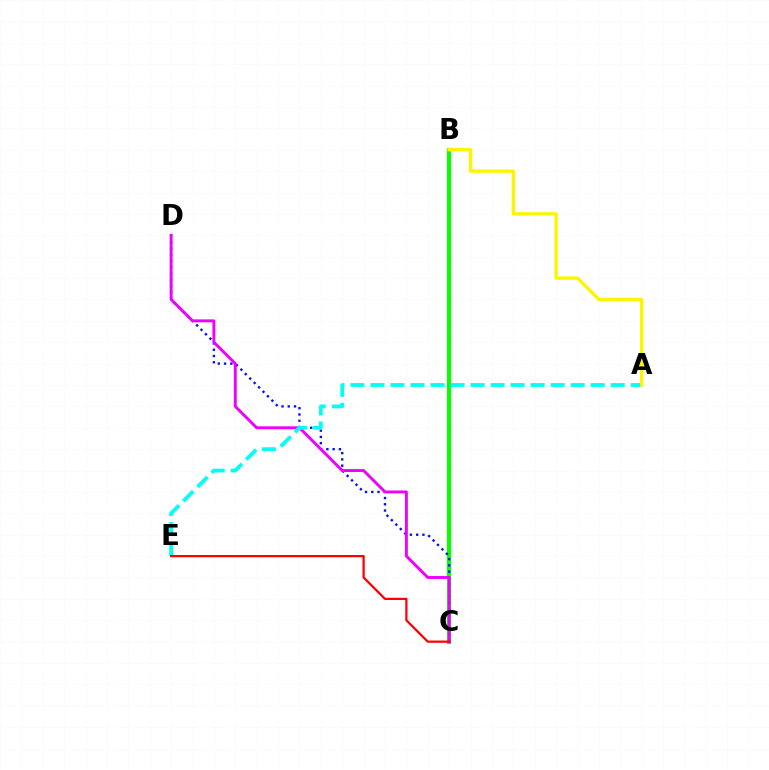{('B', 'C'): [{'color': '#08ff00', 'line_style': 'solid', 'thickness': 2.98}], ('C', 'D'): [{'color': '#0010ff', 'line_style': 'dotted', 'thickness': 1.7}, {'color': '#ee00ff', 'line_style': 'solid', 'thickness': 2.1}], ('A', 'E'): [{'color': '#00fff6', 'line_style': 'dashed', 'thickness': 2.72}], ('A', 'B'): [{'color': '#fcf500', 'line_style': 'solid', 'thickness': 2.4}], ('C', 'E'): [{'color': '#ff0000', 'line_style': 'solid', 'thickness': 1.61}]}